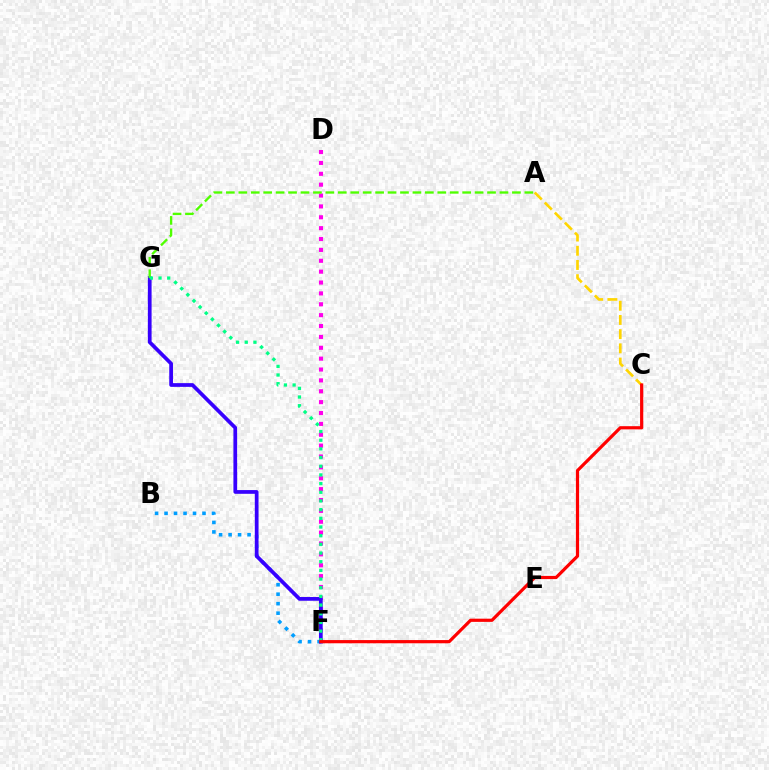{('B', 'F'): [{'color': '#009eff', 'line_style': 'dotted', 'thickness': 2.58}], ('D', 'F'): [{'color': '#ff00ed', 'line_style': 'dotted', 'thickness': 2.95}], ('F', 'G'): [{'color': '#3700ff', 'line_style': 'solid', 'thickness': 2.69}, {'color': '#00ff86', 'line_style': 'dotted', 'thickness': 2.36}], ('A', 'C'): [{'color': '#ffd500', 'line_style': 'dashed', 'thickness': 1.93}], ('A', 'G'): [{'color': '#4fff00', 'line_style': 'dashed', 'thickness': 1.69}], ('C', 'F'): [{'color': '#ff0000', 'line_style': 'solid', 'thickness': 2.3}]}